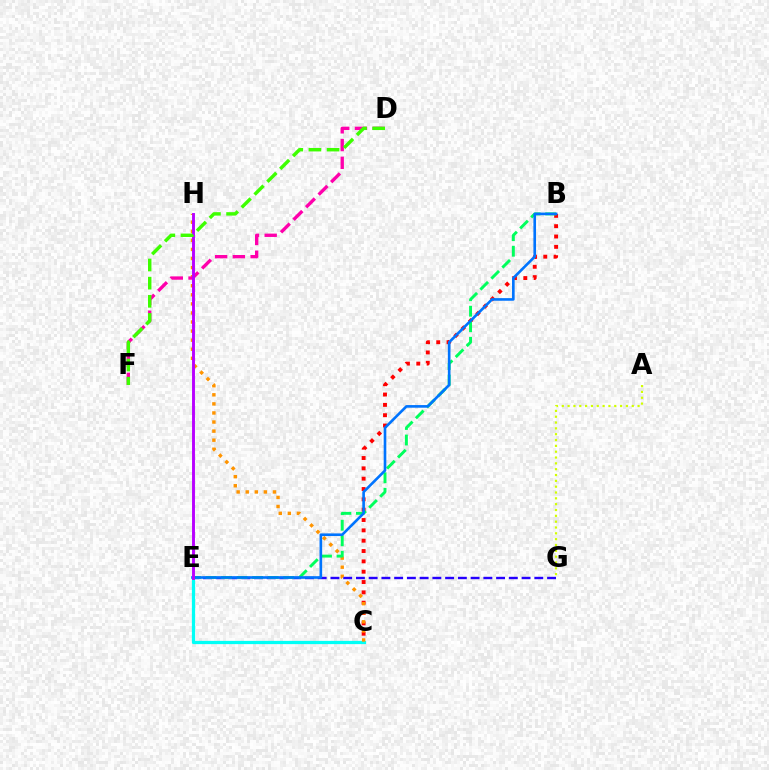{('E', 'G'): [{'color': '#2500ff', 'line_style': 'dashed', 'thickness': 1.73}], ('B', 'C'): [{'color': '#ff0000', 'line_style': 'dotted', 'thickness': 2.81}], ('C', 'E'): [{'color': '#00fff6', 'line_style': 'solid', 'thickness': 2.34}], ('C', 'H'): [{'color': '#ff9400', 'line_style': 'dotted', 'thickness': 2.46}], ('B', 'E'): [{'color': '#00ff5c', 'line_style': 'dashed', 'thickness': 2.11}, {'color': '#0074ff', 'line_style': 'solid', 'thickness': 1.9}], ('D', 'F'): [{'color': '#ff00ac', 'line_style': 'dashed', 'thickness': 2.41}, {'color': '#3dff00', 'line_style': 'dashed', 'thickness': 2.47}], ('E', 'H'): [{'color': '#b900ff', 'line_style': 'solid', 'thickness': 2.1}], ('A', 'G'): [{'color': '#d1ff00', 'line_style': 'dotted', 'thickness': 1.58}]}